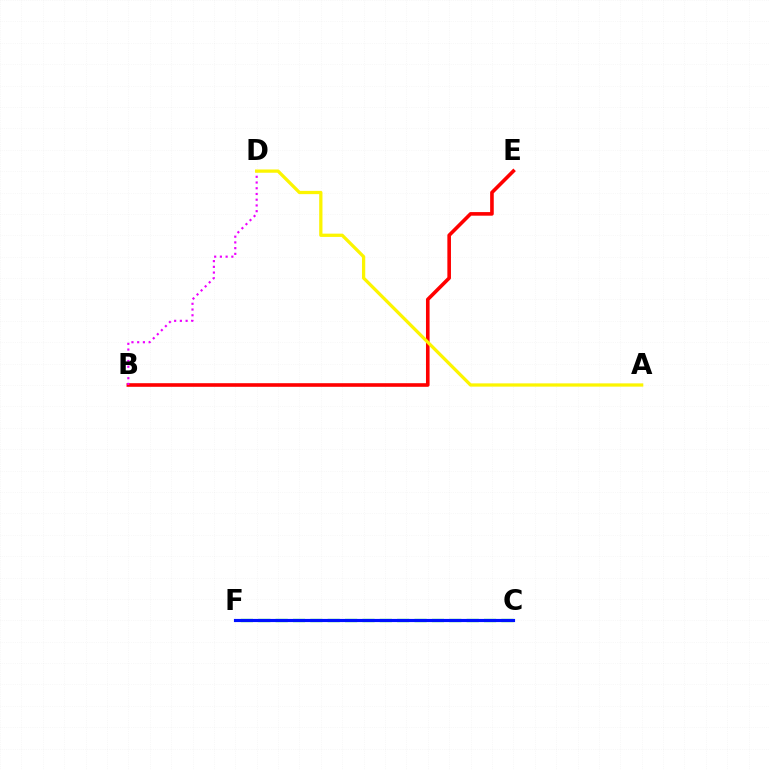{('C', 'F'): [{'color': '#08ff00', 'line_style': 'dashed', 'thickness': 2.36}, {'color': '#00fff6', 'line_style': 'dashed', 'thickness': 2.1}, {'color': '#0010ff', 'line_style': 'solid', 'thickness': 2.27}], ('B', 'E'): [{'color': '#ff0000', 'line_style': 'solid', 'thickness': 2.6}], ('B', 'D'): [{'color': '#ee00ff', 'line_style': 'dotted', 'thickness': 1.56}], ('A', 'D'): [{'color': '#fcf500', 'line_style': 'solid', 'thickness': 2.35}]}